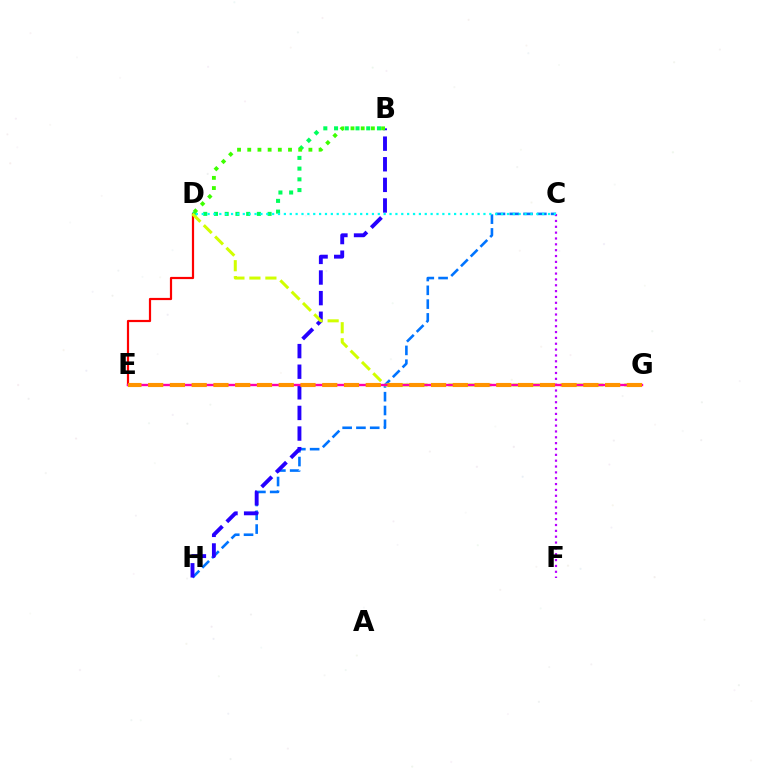{('C', 'H'): [{'color': '#0074ff', 'line_style': 'dashed', 'thickness': 1.87}], ('C', 'F'): [{'color': '#b900ff', 'line_style': 'dotted', 'thickness': 1.59}], ('B', 'H'): [{'color': '#2500ff', 'line_style': 'dashed', 'thickness': 2.8}], ('D', 'E'): [{'color': '#ff0000', 'line_style': 'solid', 'thickness': 1.58}], ('B', 'D'): [{'color': '#00ff5c', 'line_style': 'dotted', 'thickness': 2.91}, {'color': '#3dff00', 'line_style': 'dotted', 'thickness': 2.77}], ('D', 'G'): [{'color': '#d1ff00', 'line_style': 'dashed', 'thickness': 2.17}], ('E', 'G'): [{'color': '#ff00ac', 'line_style': 'solid', 'thickness': 1.71}, {'color': '#ff9400', 'line_style': 'dashed', 'thickness': 2.96}], ('C', 'D'): [{'color': '#00fff6', 'line_style': 'dotted', 'thickness': 1.59}]}